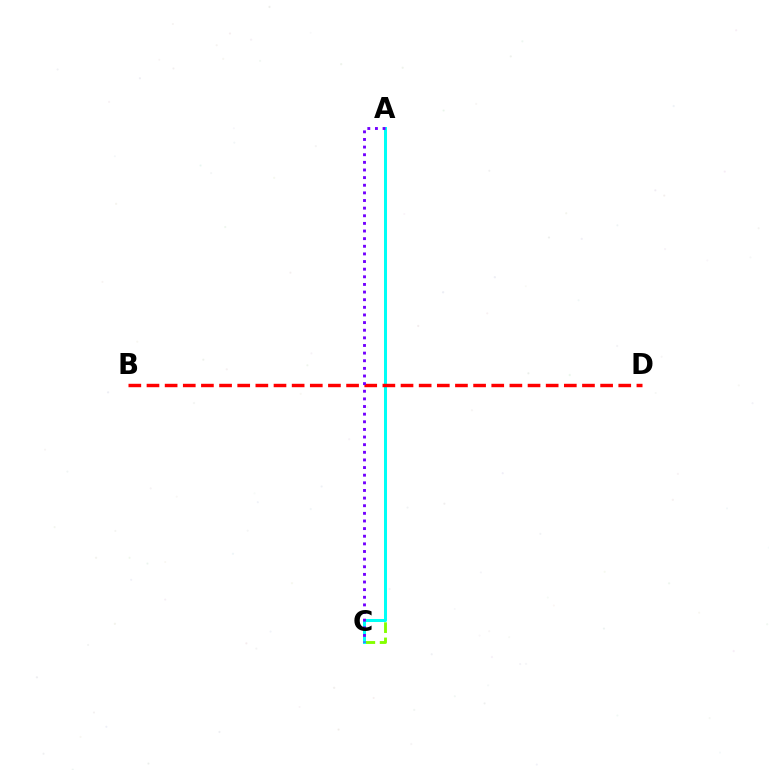{('A', 'C'): [{'color': '#84ff00', 'line_style': 'dashed', 'thickness': 2.07}, {'color': '#00fff6', 'line_style': 'solid', 'thickness': 2.18}, {'color': '#7200ff', 'line_style': 'dotted', 'thickness': 2.07}], ('B', 'D'): [{'color': '#ff0000', 'line_style': 'dashed', 'thickness': 2.47}]}